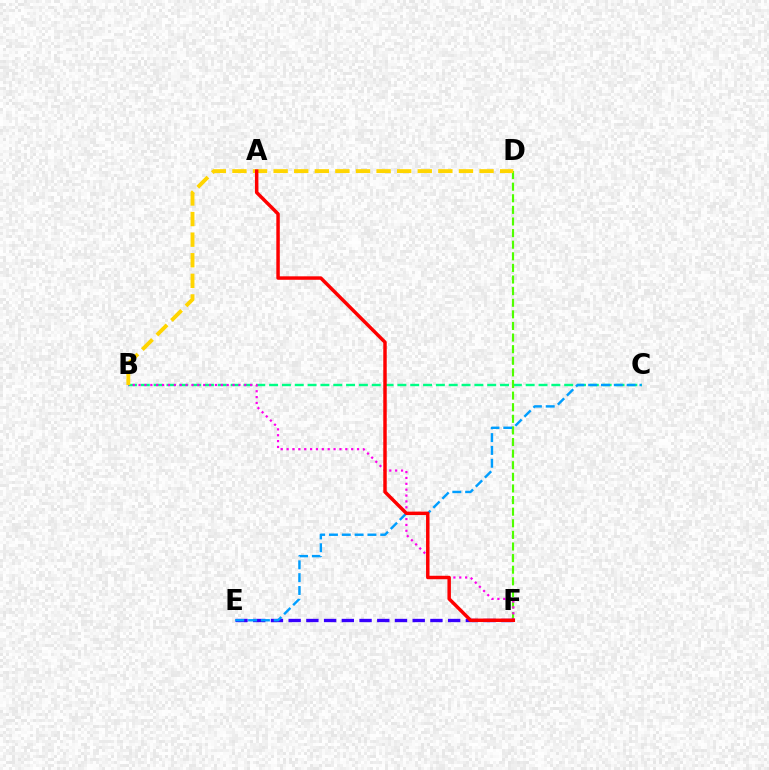{('B', 'C'): [{'color': '#00ff86', 'line_style': 'dashed', 'thickness': 1.74}], ('D', 'F'): [{'color': '#4fff00', 'line_style': 'dashed', 'thickness': 1.58}], ('B', 'F'): [{'color': '#ff00ed', 'line_style': 'dotted', 'thickness': 1.6}], ('B', 'D'): [{'color': '#ffd500', 'line_style': 'dashed', 'thickness': 2.8}], ('E', 'F'): [{'color': '#3700ff', 'line_style': 'dashed', 'thickness': 2.41}], ('C', 'E'): [{'color': '#009eff', 'line_style': 'dashed', 'thickness': 1.74}], ('A', 'F'): [{'color': '#ff0000', 'line_style': 'solid', 'thickness': 2.49}]}